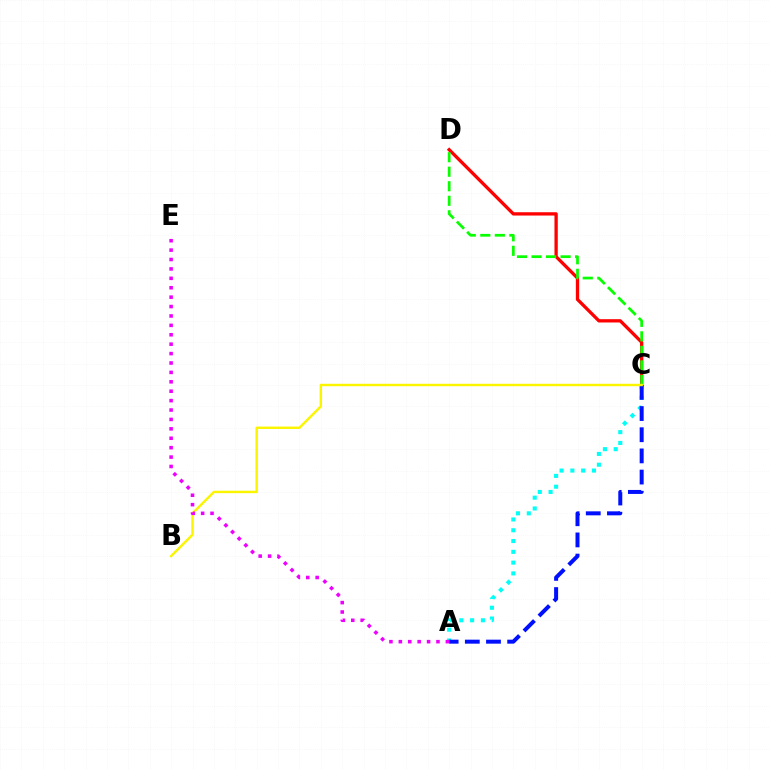{('A', 'C'): [{'color': '#00fff6', 'line_style': 'dotted', 'thickness': 2.93}, {'color': '#0010ff', 'line_style': 'dashed', 'thickness': 2.88}], ('C', 'D'): [{'color': '#ff0000', 'line_style': 'solid', 'thickness': 2.37}, {'color': '#08ff00', 'line_style': 'dashed', 'thickness': 1.97}], ('B', 'C'): [{'color': '#fcf500', 'line_style': 'solid', 'thickness': 1.75}], ('A', 'E'): [{'color': '#ee00ff', 'line_style': 'dotted', 'thickness': 2.56}]}